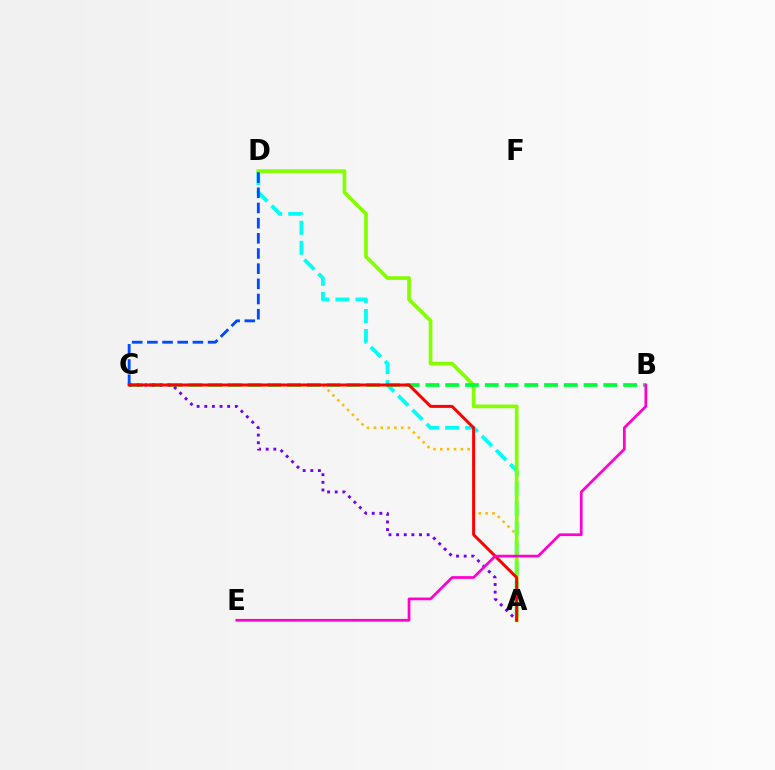{('A', 'C'): [{'color': '#ffbd00', 'line_style': 'dotted', 'thickness': 1.86}, {'color': '#7200ff', 'line_style': 'dotted', 'thickness': 2.07}, {'color': '#ff0000', 'line_style': 'solid', 'thickness': 2.15}], ('A', 'D'): [{'color': '#00fff6', 'line_style': 'dashed', 'thickness': 2.72}, {'color': '#84ff00', 'line_style': 'solid', 'thickness': 2.65}], ('B', 'C'): [{'color': '#00ff39', 'line_style': 'dashed', 'thickness': 2.69}], ('C', 'D'): [{'color': '#004bff', 'line_style': 'dashed', 'thickness': 2.06}], ('B', 'E'): [{'color': '#ff00cf', 'line_style': 'solid', 'thickness': 1.96}]}